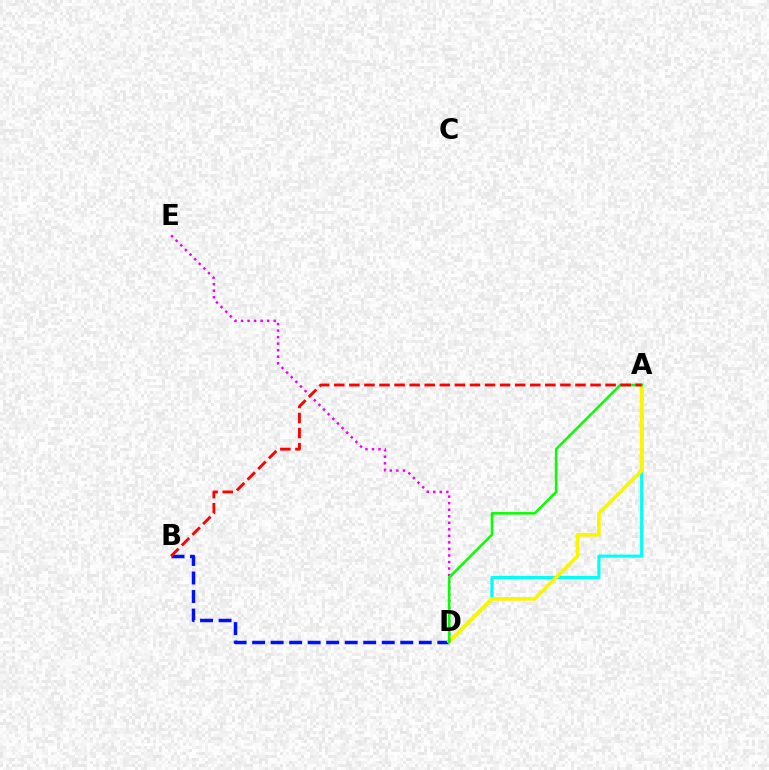{('A', 'D'): [{'color': '#00fff6', 'line_style': 'solid', 'thickness': 2.25}, {'color': '#fcf500', 'line_style': 'solid', 'thickness': 2.63}, {'color': '#08ff00', 'line_style': 'solid', 'thickness': 1.84}], ('B', 'D'): [{'color': '#0010ff', 'line_style': 'dashed', 'thickness': 2.52}], ('D', 'E'): [{'color': '#ee00ff', 'line_style': 'dotted', 'thickness': 1.78}], ('A', 'B'): [{'color': '#ff0000', 'line_style': 'dashed', 'thickness': 2.05}]}